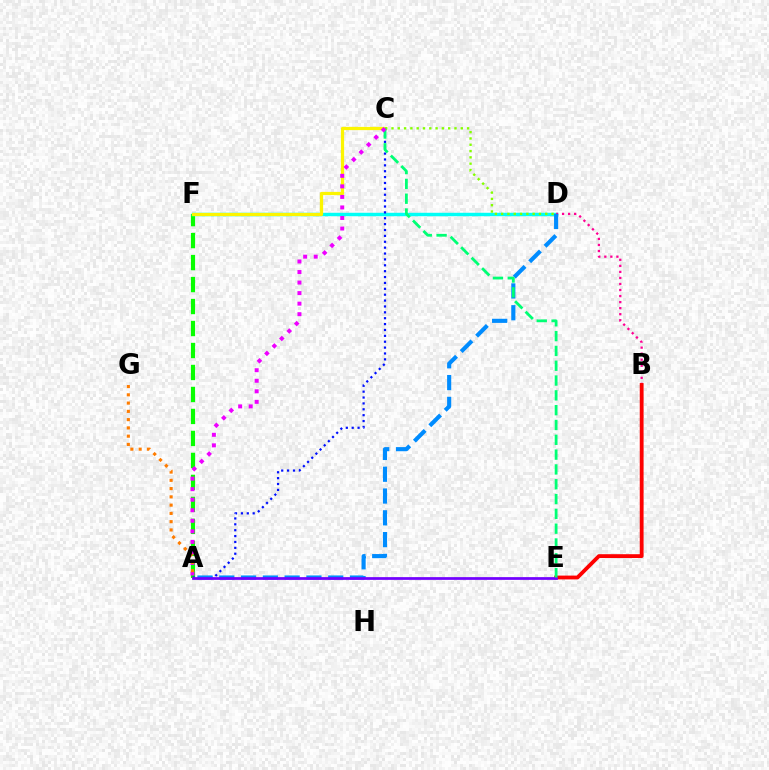{('A', 'F'): [{'color': '#08ff00', 'line_style': 'dashed', 'thickness': 2.99}], ('D', 'F'): [{'color': '#00fff6', 'line_style': 'solid', 'thickness': 2.48}], ('B', 'D'): [{'color': '#ff0094', 'line_style': 'dotted', 'thickness': 1.64}], ('A', 'C'): [{'color': '#0010ff', 'line_style': 'dotted', 'thickness': 1.6}, {'color': '#ee00ff', 'line_style': 'dotted', 'thickness': 2.86}], ('A', 'D'): [{'color': '#008cff', 'line_style': 'dashed', 'thickness': 2.96}], ('C', 'F'): [{'color': '#fcf500', 'line_style': 'solid', 'thickness': 2.33}], ('B', 'E'): [{'color': '#ff0000', 'line_style': 'solid', 'thickness': 2.75}], ('A', 'E'): [{'color': '#7200ff', 'line_style': 'solid', 'thickness': 1.97}], ('C', 'D'): [{'color': '#84ff00', 'line_style': 'dotted', 'thickness': 1.71}], ('C', 'E'): [{'color': '#00ff74', 'line_style': 'dashed', 'thickness': 2.01}], ('A', 'G'): [{'color': '#ff7c00', 'line_style': 'dotted', 'thickness': 2.25}]}